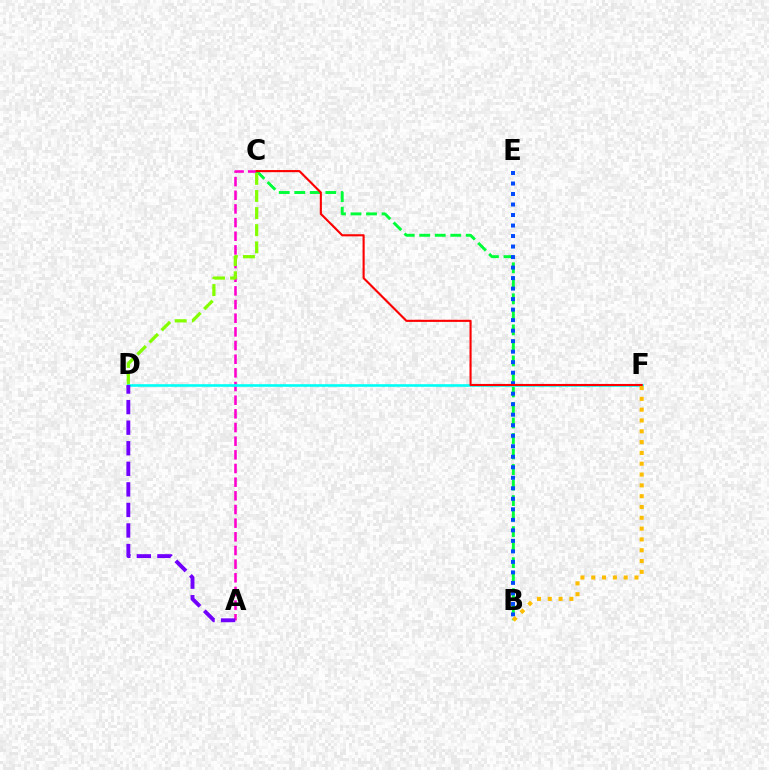{('A', 'C'): [{'color': '#ff00cf', 'line_style': 'dashed', 'thickness': 1.86}], ('B', 'C'): [{'color': '#00ff39', 'line_style': 'dashed', 'thickness': 2.11}], ('C', 'D'): [{'color': '#84ff00', 'line_style': 'dashed', 'thickness': 2.32}], ('D', 'F'): [{'color': '#00fff6', 'line_style': 'solid', 'thickness': 1.88}], ('B', 'E'): [{'color': '#004bff', 'line_style': 'dotted', 'thickness': 2.86}], ('C', 'F'): [{'color': '#ff0000', 'line_style': 'solid', 'thickness': 1.53}], ('B', 'F'): [{'color': '#ffbd00', 'line_style': 'dotted', 'thickness': 2.94}], ('A', 'D'): [{'color': '#7200ff', 'line_style': 'dashed', 'thickness': 2.79}]}